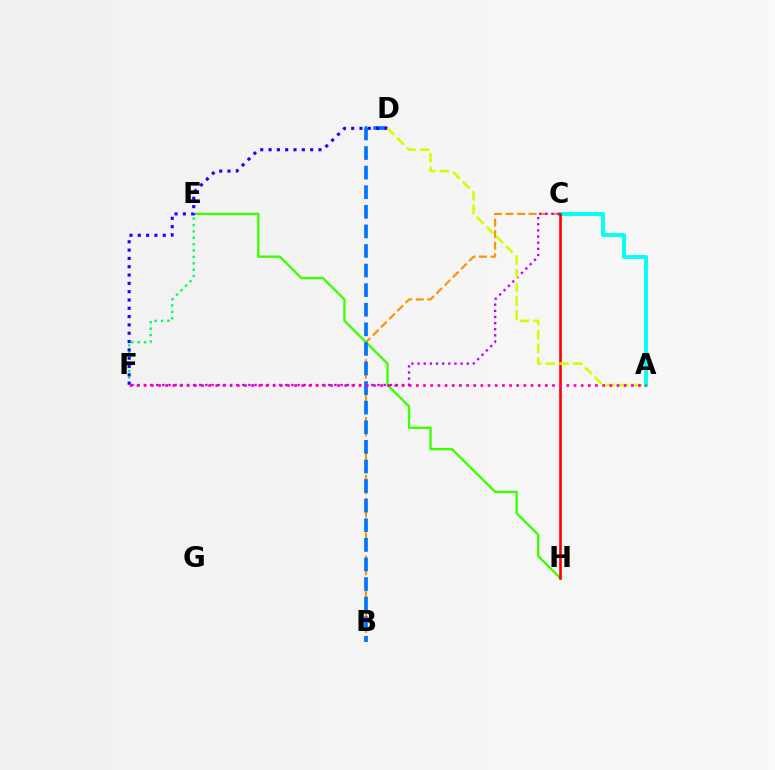{('A', 'C'): [{'color': '#00fff6', 'line_style': 'solid', 'thickness': 2.8}], ('B', 'C'): [{'color': '#ff9400', 'line_style': 'dashed', 'thickness': 1.57}], ('C', 'F'): [{'color': '#b900ff', 'line_style': 'dotted', 'thickness': 1.67}], ('E', 'H'): [{'color': '#3dff00', 'line_style': 'solid', 'thickness': 1.7}], ('C', 'H'): [{'color': '#ff0000', 'line_style': 'solid', 'thickness': 1.9}], ('B', 'D'): [{'color': '#0074ff', 'line_style': 'dashed', 'thickness': 2.66}], ('E', 'F'): [{'color': '#00ff5c', 'line_style': 'dotted', 'thickness': 1.74}], ('D', 'F'): [{'color': '#2500ff', 'line_style': 'dotted', 'thickness': 2.26}], ('A', 'D'): [{'color': '#d1ff00', 'line_style': 'dashed', 'thickness': 1.86}], ('A', 'F'): [{'color': '#ff00ac', 'line_style': 'dotted', 'thickness': 1.95}]}